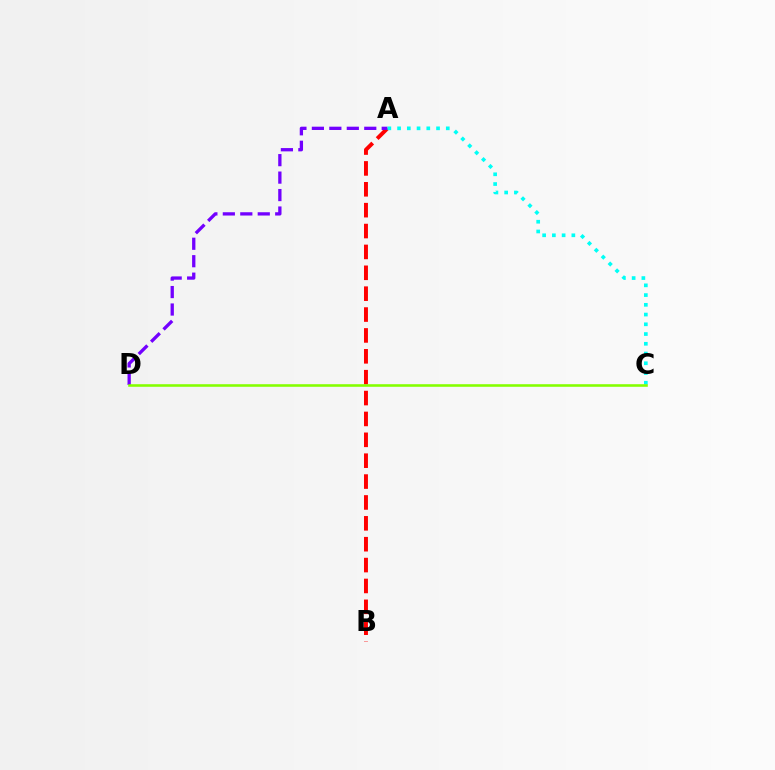{('A', 'B'): [{'color': '#ff0000', 'line_style': 'dashed', 'thickness': 2.84}], ('A', 'D'): [{'color': '#7200ff', 'line_style': 'dashed', 'thickness': 2.37}], ('A', 'C'): [{'color': '#00fff6', 'line_style': 'dotted', 'thickness': 2.65}], ('C', 'D'): [{'color': '#84ff00', 'line_style': 'solid', 'thickness': 1.86}]}